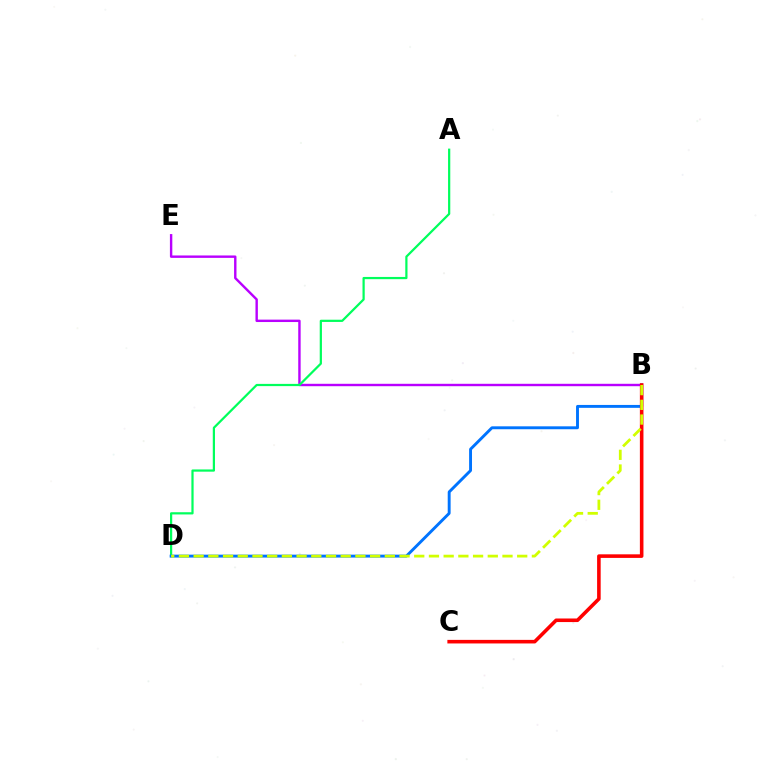{('B', 'E'): [{'color': '#b900ff', 'line_style': 'solid', 'thickness': 1.73}], ('A', 'D'): [{'color': '#00ff5c', 'line_style': 'solid', 'thickness': 1.6}], ('B', 'D'): [{'color': '#0074ff', 'line_style': 'solid', 'thickness': 2.09}, {'color': '#d1ff00', 'line_style': 'dashed', 'thickness': 2.0}], ('B', 'C'): [{'color': '#ff0000', 'line_style': 'solid', 'thickness': 2.58}]}